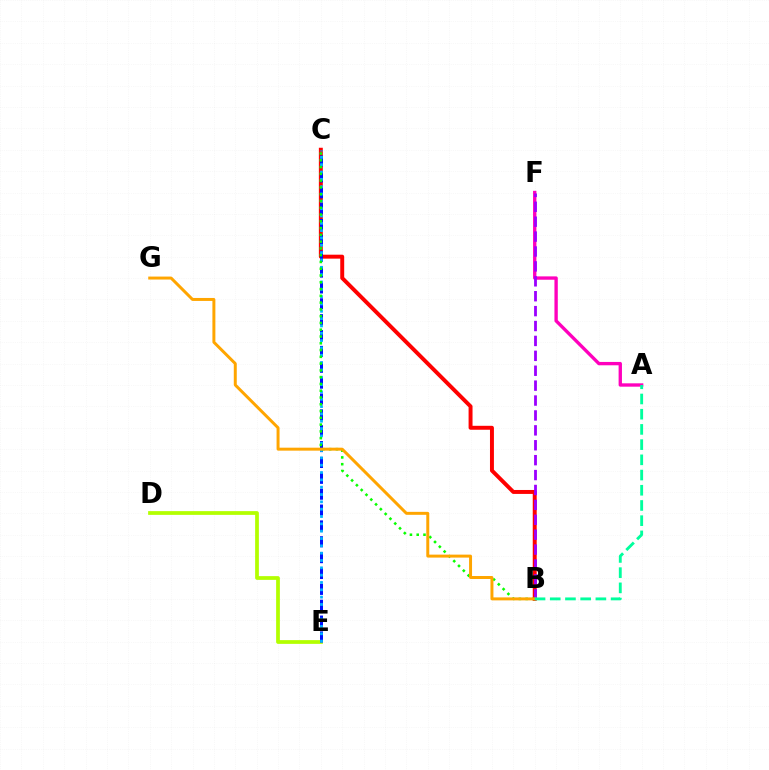{('B', 'C'): [{'color': '#ff0000', 'line_style': 'solid', 'thickness': 2.84}, {'color': '#08ff00', 'line_style': 'dotted', 'thickness': 1.84}], ('D', 'E'): [{'color': '#b3ff00', 'line_style': 'solid', 'thickness': 2.7}], ('A', 'F'): [{'color': '#ff00bd', 'line_style': 'solid', 'thickness': 2.41}], ('B', 'F'): [{'color': '#9b00ff', 'line_style': 'dashed', 'thickness': 2.02}], ('C', 'E'): [{'color': '#0010ff', 'line_style': 'dashed', 'thickness': 2.16}, {'color': '#00b5ff', 'line_style': 'dotted', 'thickness': 1.99}], ('B', 'G'): [{'color': '#ffa500', 'line_style': 'solid', 'thickness': 2.14}], ('A', 'B'): [{'color': '#00ff9d', 'line_style': 'dashed', 'thickness': 2.07}]}